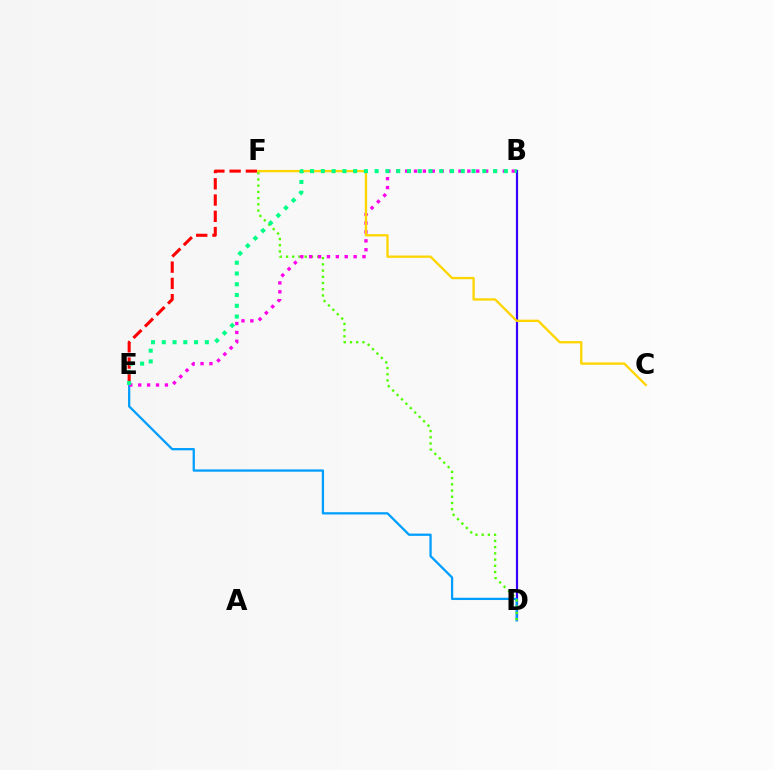{('B', 'D'): [{'color': '#3700ff', 'line_style': 'solid', 'thickness': 1.57}], ('D', 'E'): [{'color': '#009eff', 'line_style': 'solid', 'thickness': 1.64}], ('D', 'F'): [{'color': '#4fff00', 'line_style': 'dotted', 'thickness': 1.69}], ('B', 'E'): [{'color': '#ff00ed', 'line_style': 'dotted', 'thickness': 2.42}, {'color': '#00ff86', 'line_style': 'dotted', 'thickness': 2.92}], ('E', 'F'): [{'color': '#ff0000', 'line_style': 'dashed', 'thickness': 2.21}], ('C', 'F'): [{'color': '#ffd500', 'line_style': 'solid', 'thickness': 1.67}]}